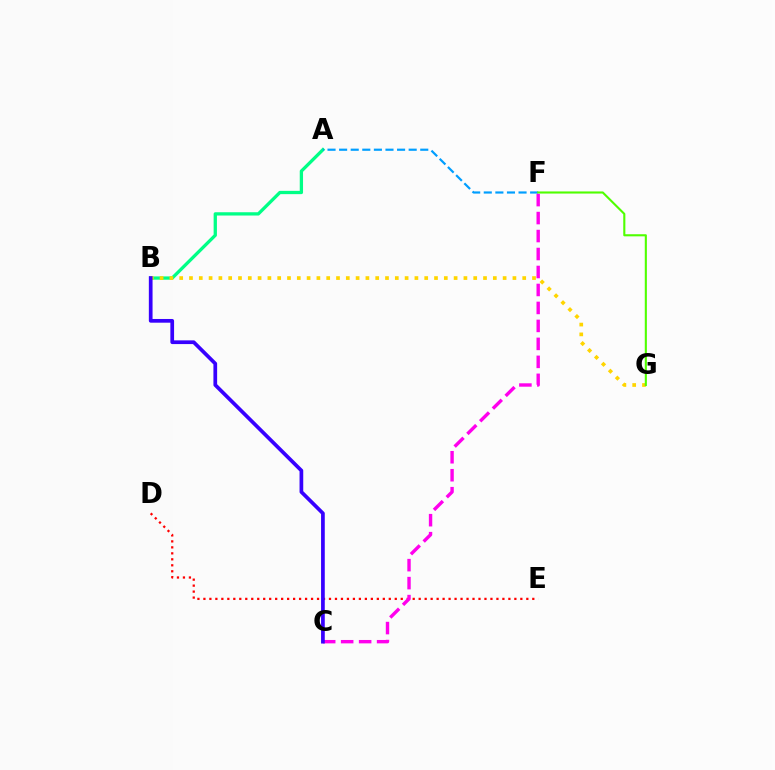{('D', 'E'): [{'color': '#ff0000', 'line_style': 'dotted', 'thickness': 1.62}], ('A', 'B'): [{'color': '#00ff86', 'line_style': 'solid', 'thickness': 2.37}], ('B', 'G'): [{'color': '#ffd500', 'line_style': 'dotted', 'thickness': 2.66}], ('A', 'F'): [{'color': '#009eff', 'line_style': 'dashed', 'thickness': 1.57}], ('F', 'G'): [{'color': '#4fff00', 'line_style': 'solid', 'thickness': 1.52}], ('C', 'F'): [{'color': '#ff00ed', 'line_style': 'dashed', 'thickness': 2.44}], ('B', 'C'): [{'color': '#3700ff', 'line_style': 'solid', 'thickness': 2.67}]}